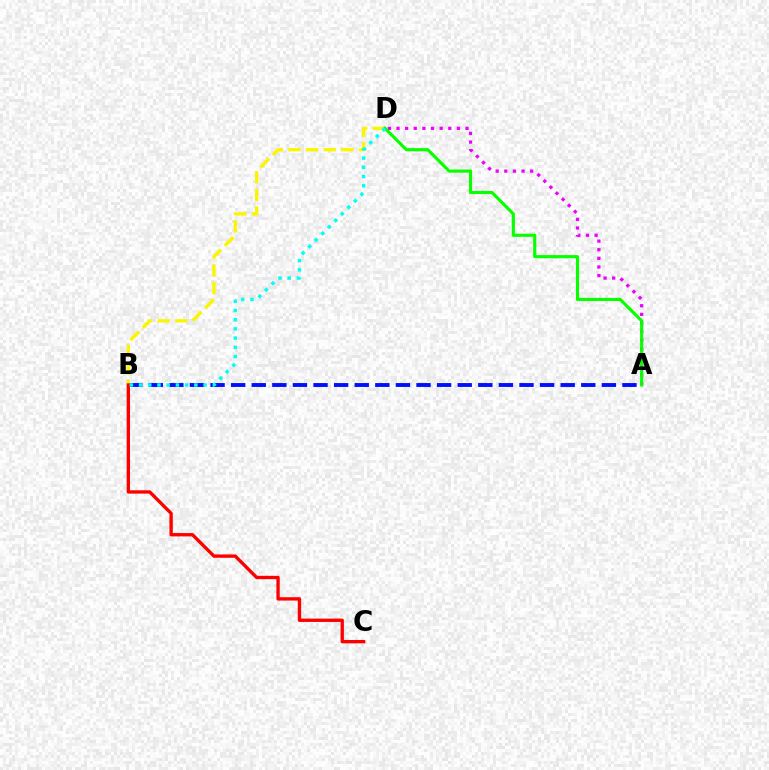{('A', 'D'): [{'color': '#ee00ff', 'line_style': 'dotted', 'thickness': 2.34}, {'color': '#08ff00', 'line_style': 'solid', 'thickness': 2.26}], ('A', 'B'): [{'color': '#0010ff', 'line_style': 'dashed', 'thickness': 2.8}], ('B', 'D'): [{'color': '#fcf500', 'line_style': 'dashed', 'thickness': 2.39}, {'color': '#00fff6', 'line_style': 'dotted', 'thickness': 2.51}], ('B', 'C'): [{'color': '#ff0000', 'line_style': 'solid', 'thickness': 2.41}]}